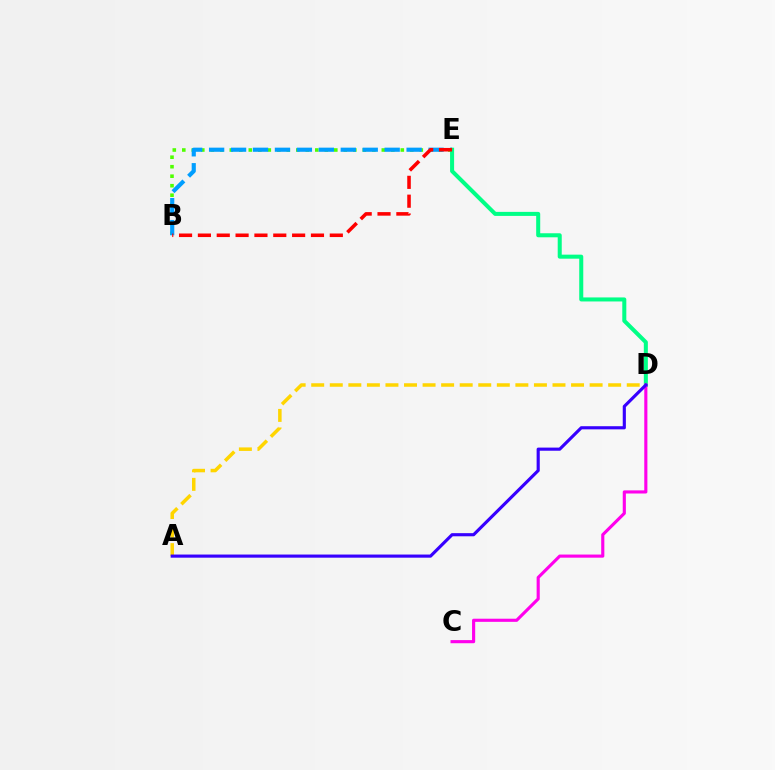{('B', 'E'): [{'color': '#4fff00', 'line_style': 'dotted', 'thickness': 2.58}, {'color': '#009eff', 'line_style': 'dashed', 'thickness': 2.98}, {'color': '#ff0000', 'line_style': 'dashed', 'thickness': 2.56}], ('D', 'E'): [{'color': '#00ff86', 'line_style': 'solid', 'thickness': 2.9}], ('C', 'D'): [{'color': '#ff00ed', 'line_style': 'solid', 'thickness': 2.25}], ('A', 'D'): [{'color': '#ffd500', 'line_style': 'dashed', 'thickness': 2.52}, {'color': '#3700ff', 'line_style': 'solid', 'thickness': 2.26}]}